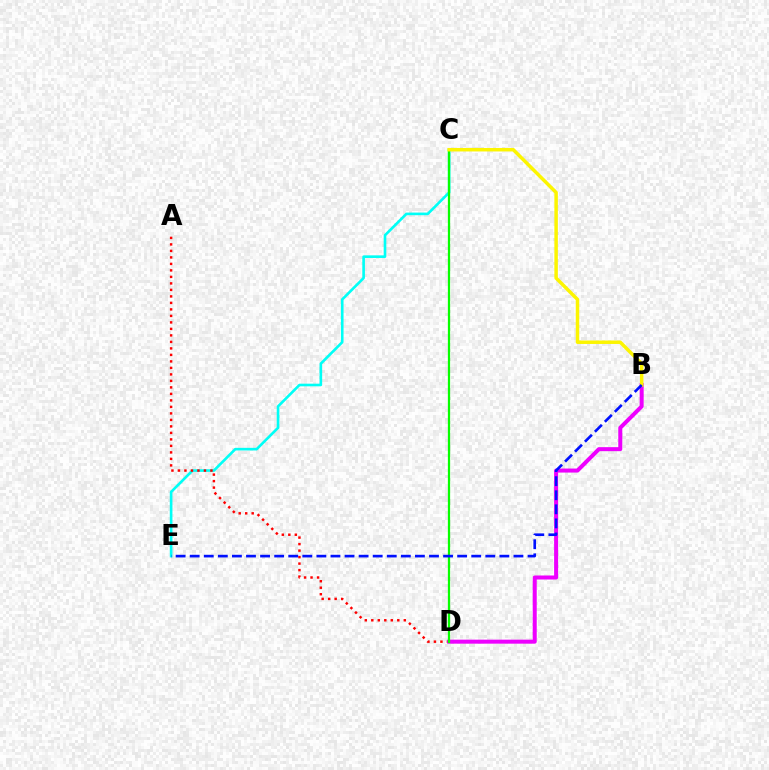{('C', 'E'): [{'color': '#00fff6', 'line_style': 'solid', 'thickness': 1.9}], ('A', 'D'): [{'color': '#ff0000', 'line_style': 'dotted', 'thickness': 1.77}], ('B', 'D'): [{'color': '#ee00ff', 'line_style': 'solid', 'thickness': 2.89}], ('C', 'D'): [{'color': '#08ff00', 'line_style': 'solid', 'thickness': 1.62}], ('B', 'C'): [{'color': '#fcf500', 'line_style': 'solid', 'thickness': 2.51}], ('B', 'E'): [{'color': '#0010ff', 'line_style': 'dashed', 'thickness': 1.91}]}